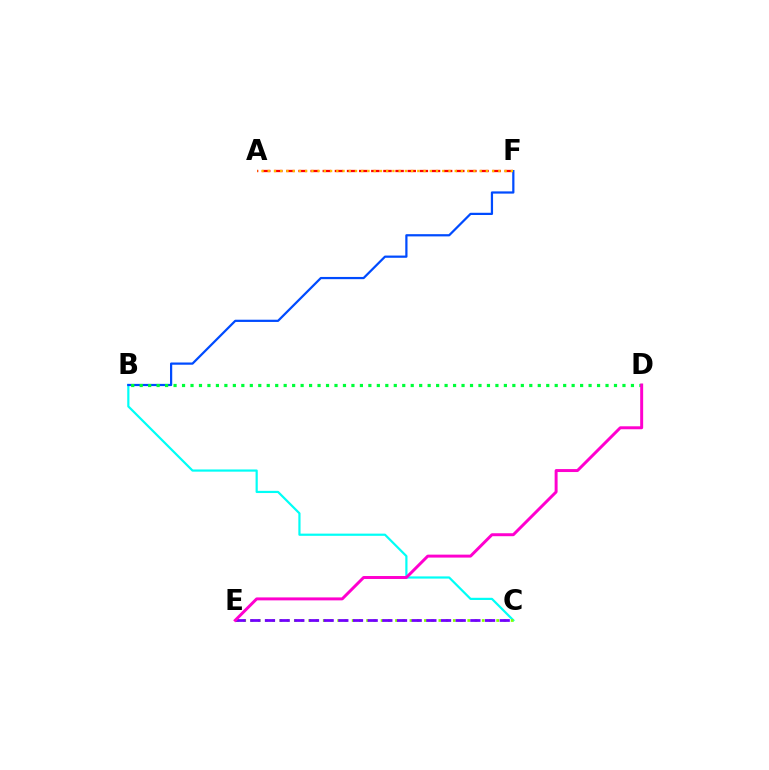{('A', 'F'): [{'color': '#ff0000', 'line_style': 'dashed', 'thickness': 1.65}, {'color': '#ffbd00', 'line_style': 'dotted', 'thickness': 1.69}], ('B', 'C'): [{'color': '#00fff6', 'line_style': 'solid', 'thickness': 1.58}], ('B', 'F'): [{'color': '#004bff', 'line_style': 'solid', 'thickness': 1.6}], ('C', 'E'): [{'color': '#84ff00', 'line_style': 'dotted', 'thickness': 1.96}, {'color': '#7200ff', 'line_style': 'dashed', 'thickness': 1.99}], ('B', 'D'): [{'color': '#00ff39', 'line_style': 'dotted', 'thickness': 2.3}], ('D', 'E'): [{'color': '#ff00cf', 'line_style': 'solid', 'thickness': 2.13}]}